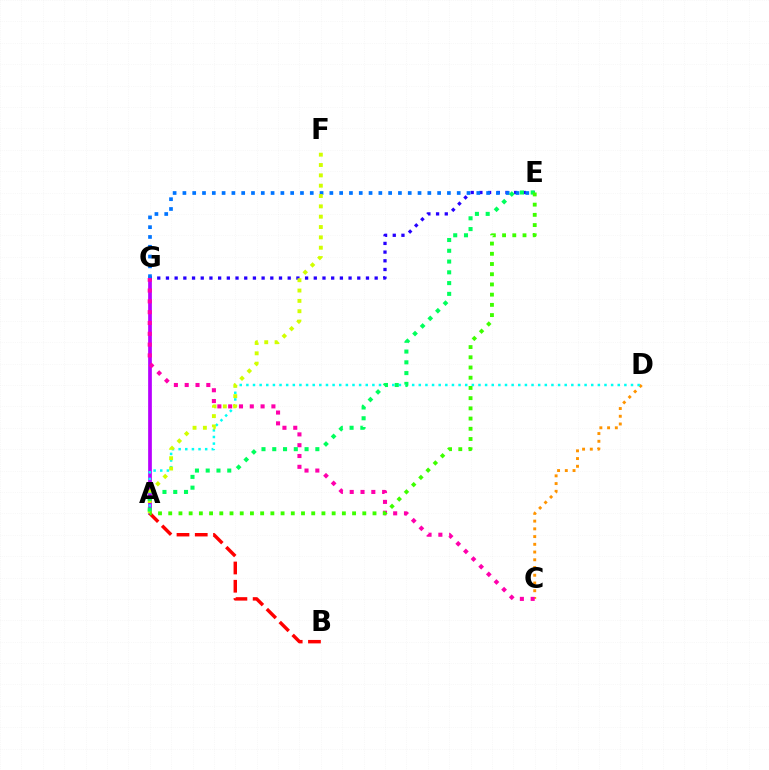{('C', 'D'): [{'color': '#ff9400', 'line_style': 'dotted', 'thickness': 2.1}], ('A', 'G'): [{'color': '#b900ff', 'line_style': 'solid', 'thickness': 2.68}], ('E', 'G'): [{'color': '#2500ff', 'line_style': 'dotted', 'thickness': 2.36}, {'color': '#0074ff', 'line_style': 'dotted', 'thickness': 2.66}], ('C', 'G'): [{'color': '#ff00ac', 'line_style': 'dotted', 'thickness': 2.94}], ('A', 'D'): [{'color': '#00fff6', 'line_style': 'dotted', 'thickness': 1.8}], ('A', 'B'): [{'color': '#ff0000', 'line_style': 'dashed', 'thickness': 2.48}], ('A', 'F'): [{'color': '#d1ff00', 'line_style': 'dotted', 'thickness': 2.81}], ('A', 'E'): [{'color': '#00ff5c', 'line_style': 'dotted', 'thickness': 2.93}, {'color': '#3dff00', 'line_style': 'dotted', 'thickness': 2.78}]}